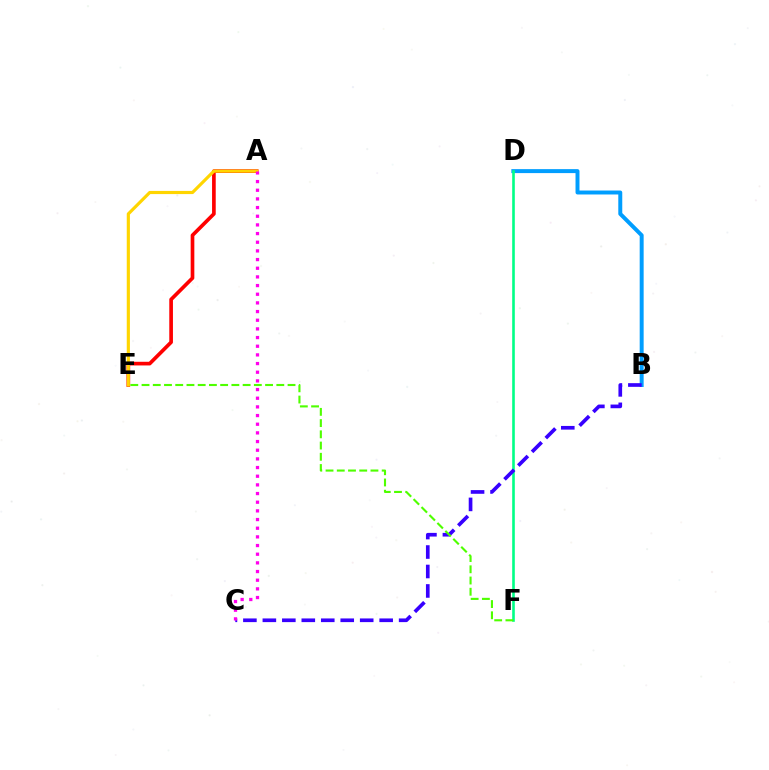{('A', 'E'): [{'color': '#ff0000', 'line_style': 'solid', 'thickness': 2.64}, {'color': '#ffd500', 'line_style': 'solid', 'thickness': 2.28}], ('B', 'D'): [{'color': '#009eff', 'line_style': 'solid', 'thickness': 2.85}], ('D', 'F'): [{'color': '#00ff86', 'line_style': 'solid', 'thickness': 1.88}], ('B', 'C'): [{'color': '#3700ff', 'line_style': 'dashed', 'thickness': 2.64}], ('E', 'F'): [{'color': '#4fff00', 'line_style': 'dashed', 'thickness': 1.53}], ('A', 'C'): [{'color': '#ff00ed', 'line_style': 'dotted', 'thickness': 2.35}]}